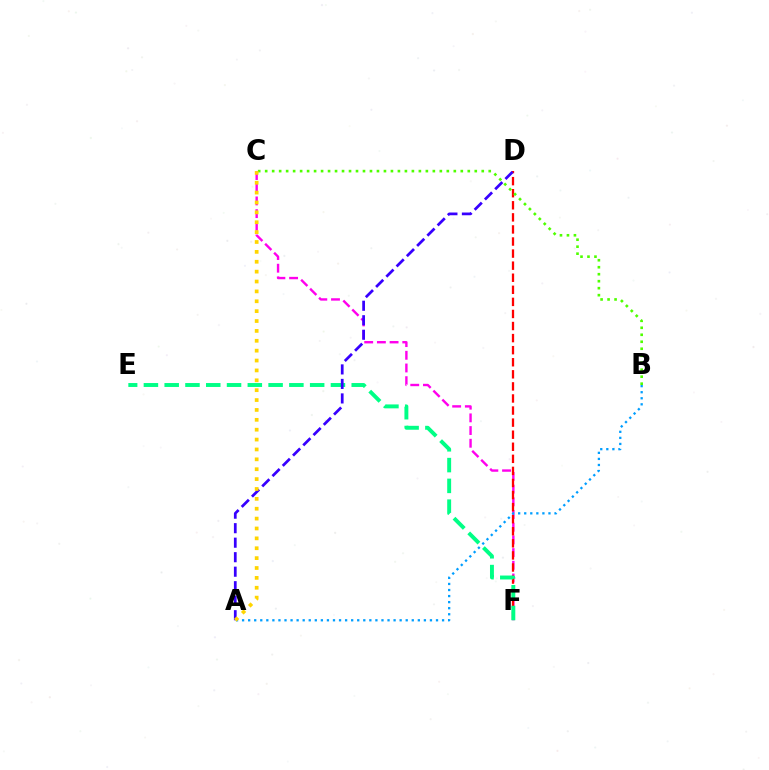{('C', 'F'): [{'color': '#ff00ed', 'line_style': 'dashed', 'thickness': 1.72}], ('D', 'F'): [{'color': '#ff0000', 'line_style': 'dashed', 'thickness': 1.64}], ('E', 'F'): [{'color': '#00ff86', 'line_style': 'dashed', 'thickness': 2.82}], ('A', 'D'): [{'color': '#3700ff', 'line_style': 'dashed', 'thickness': 1.97}], ('B', 'C'): [{'color': '#4fff00', 'line_style': 'dotted', 'thickness': 1.9}], ('A', 'B'): [{'color': '#009eff', 'line_style': 'dotted', 'thickness': 1.65}], ('A', 'C'): [{'color': '#ffd500', 'line_style': 'dotted', 'thickness': 2.68}]}